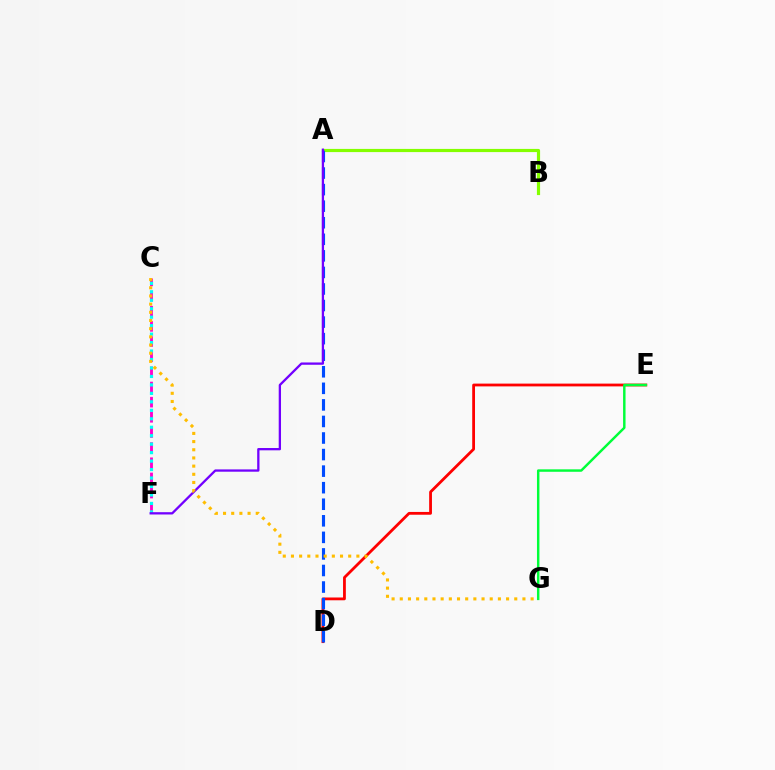{('A', 'B'): [{'color': '#84ff00', 'line_style': 'solid', 'thickness': 2.28}], ('D', 'E'): [{'color': '#ff0000', 'line_style': 'solid', 'thickness': 2.01}], ('A', 'D'): [{'color': '#004bff', 'line_style': 'dashed', 'thickness': 2.25}], ('E', 'G'): [{'color': '#00ff39', 'line_style': 'solid', 'thickness': 1.76}], ('C', 'F'): [{'color': '#ff00cf', 'line_style': 'dashed', 'thickness': 2.06}, {'color': '#00fff6', 'line_style': 'dotted', 'thickness': 2.3}], ('A', 'F'): [{'color': '#7200ff', 'line_style': 'solid', 'thickness': 1.65}], ('C', 'G'): [{'color': '#ffbd00', 'line_style': 'dotted', 'thickness': 2.22}]}